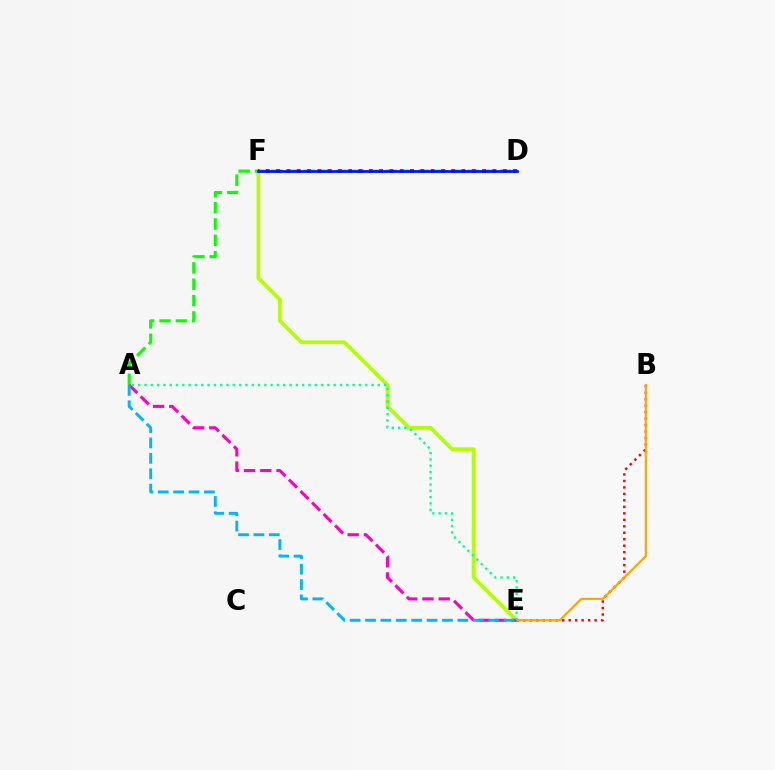{('E', 'F'): [{'color': '#b3ff00', 'line_style': 'solid', 'thickness': 2.69}], ('B', 'E'): [{'color': '#ff0000', 'line_style': 'dotted', 'thickness': 1.76}, {'color': '#ffa500', 'line_style': 'solid', 'thickness': 1.55}], ('A', 'D'): [{'color': '#08ff00', 'line_style': 'dashed', 'thickness': 2.22}], ('D', 'F'): [{'color': '#9b00ff', 'line_style': 'dotted', 'thickness': 2.8}, {'color': '#0010ff', 'line_style': 'solid', 'thickness': 1.94}], ('A', 'E'): [{'color': '#ff00bd', 'line_style': 'dashed', 'thickness': 2.21}, {'color': '#00b5ff', 'line_style': 'dashed', 'thickness': 2.09}, {'color': '#00ff9d', 'line_style': 'dotted', 'thickness': 1.71}]}